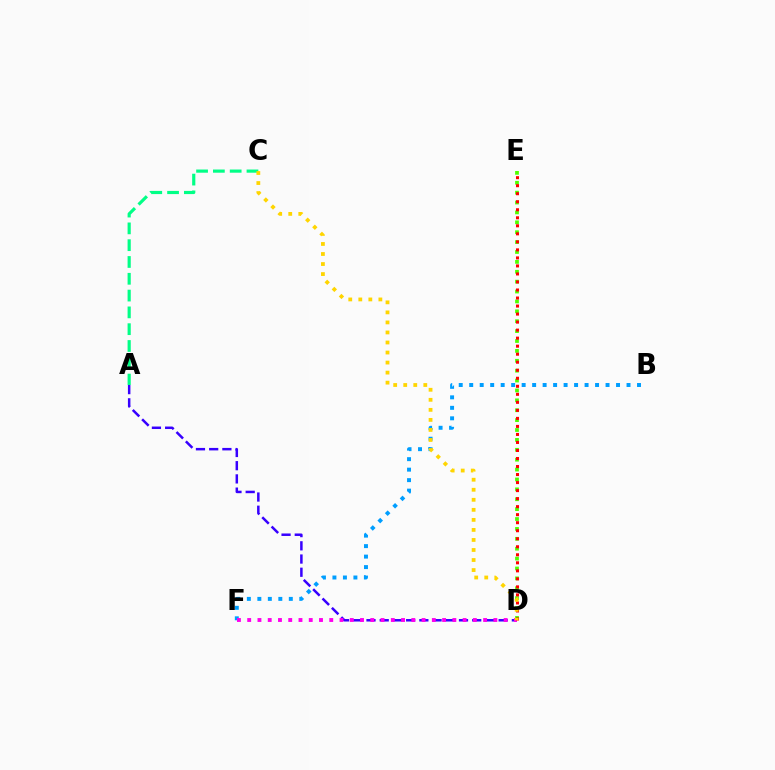{('A', 'D'): [{'color': '#3700ff', 'line_style': 'dashed', 'thickness': 1.8}], ('B', 'F'): [{'color': '#009eff', 'line_style': 'dotted', 'thickness': 2.85}], ('D', 'E'): [{'color': '#4fff00', 'line_style': 'dotted', 'thickness': 2.69}, {'color': '#ff0000', 'line_style': 'dotted', 'thickness': 2.18}], ('D', 'F'): [{'color': '#ff00ed', 'line_style': 'dotted', 'thickness': 2.79}], ('A', 'C'): [{'color': '#00ff86', 'line_style': 'dashed', 'thickness': 2.28}], ('C', 'D'): [{'color': '#ffd500', 'line_style': 'dotted', 'thickness': 2.73}]}